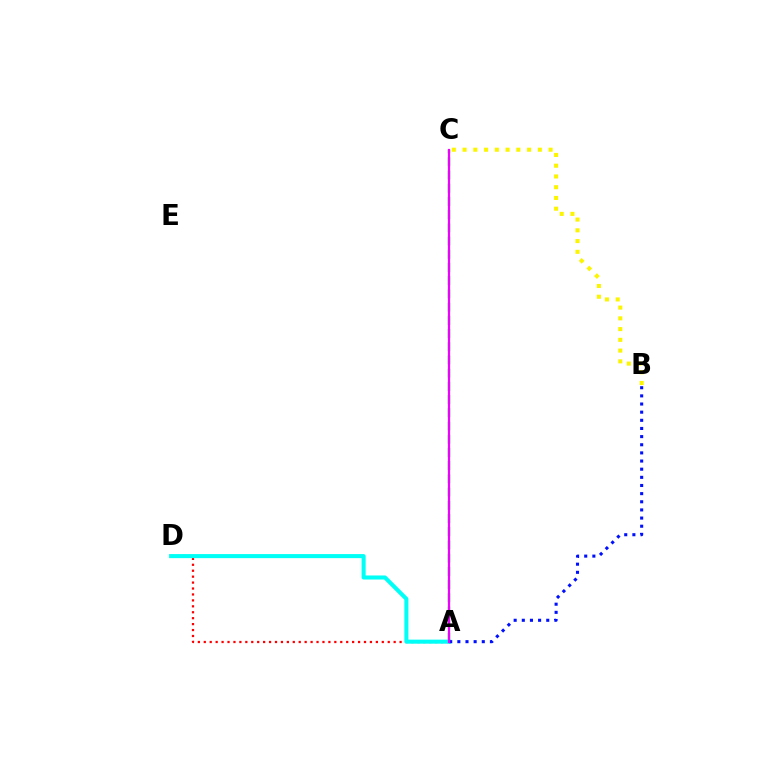{('A', 'D'): [{'color': '#ff0000', 'line_style': 'dotted', 'thickness': 1.61}, {'color': '#00fff6', 'line_style': 'solid', 'thickness': 2.92}], ('A', 'C'): [{'color': '#08ff00', 'line_style': 'dashed', 'thickness': 1.79}, {'color': '#ee00ff', 'line_style': 'solid', 'thickness': 1.6}], ('B', 'C'): [{'color': '#fcf500', 'line_style': 'dotted', 'thickness': 2.92}], ('A', 'B'): [{'color': '#0010ff', 'line_style': 'dotted', 'thickness': 2.21}]}